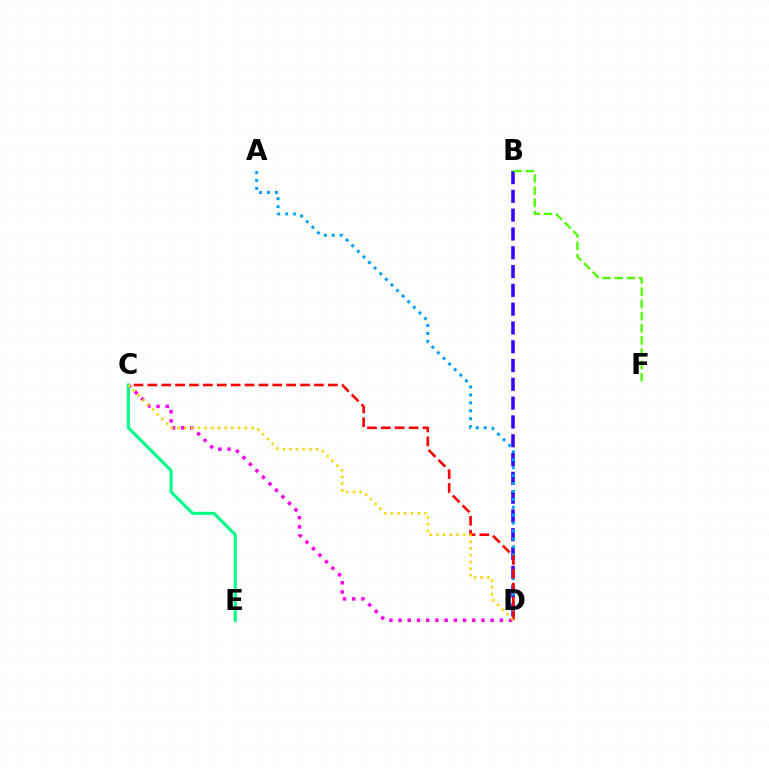{('B', 'D'): [{'color': '#3700ff', 'line_style': 'dashed', 'thickness': 2.55}], ('C', 'D'): [{'color': '#ff00ed', 'line_style': 'dotted', 'thickness': 2.5}, {'color': '#ff0000', 'line_style': 'dashed', 'thickness': 1.89}, {'color': '#ffd500', 'line_style': 'dotted', 'thickness': 1.82}], ('A', 'D'): [{'color': '#009eff', 'line_style': 'dotted', 'thickness': 2.15}], ('B', 'F'): [{'color': '#4fff00', 'line_style': 'dashed', 'thickness': 1.66}], ('C', 'E'): [{'color': '#00ff86', 'line_style': 'solid', 'thickness': 2.22}]}